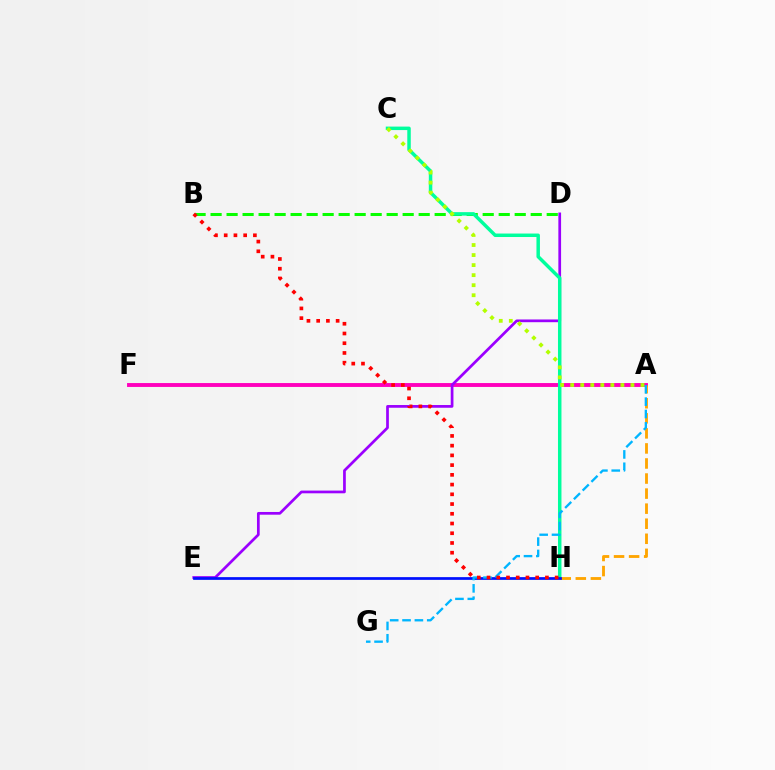{('A', 'F'): [{'color': '#ff00bd', 'line_style': 'solid', 'thickness': 2.8}], ('B', 'D'): [{'color': '#08ff00', 'line_style': 'dashed', 'thickness': 2.17}], ('D', 'E'): [{'color': '#9b00ff', 'line_style': 'solid', 'thickness': 1.96}], ('C', 'H'): [{'color': '#00ff9d', 'line_style': 'solid', 'thickness': 2.5}], ('A', 'H'): [{'color': '#ffa500', 'line_style': 'dashed', 'thickness': 2.05}], ('E', 'H'): [{'color': '#0010ff', 'line_style': 'solid', 'thickness': 1.96}], ('A', 'G'): [{'color': '#00b5ff', 'line_style': 'dashed', 'thickness': 1.68}], ('B', 'H'): [{'color': '#ff0000', 'line_style': 'dotted', 'thickness': 2.64}], ('A', 'C'): [{'color': '#b3ff00', 'line_style': 'dotted', 'thickness': 2.73}]}